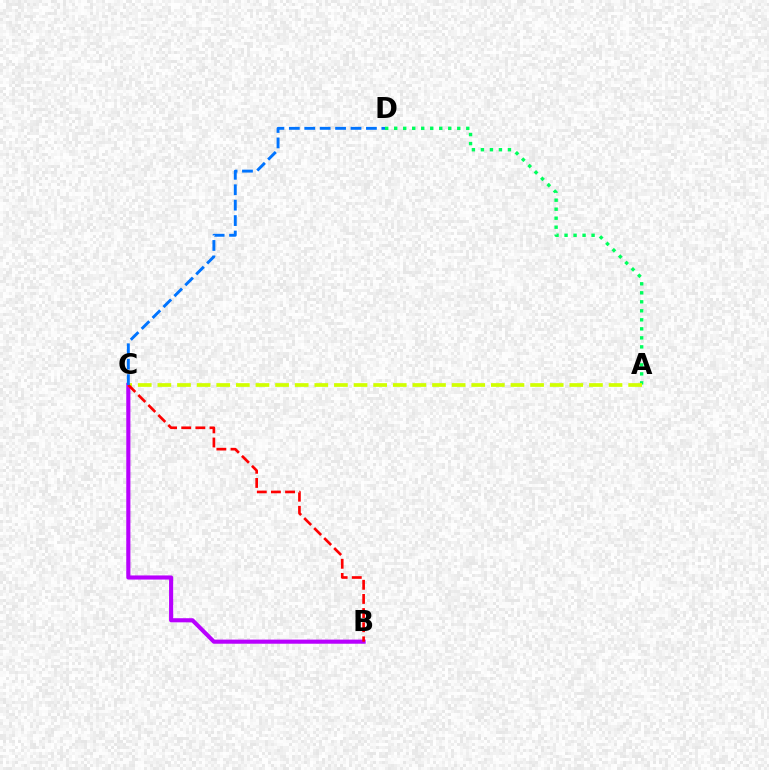{('A', 'D'): [{'color': '#00ff5c', 'line_style': 'dotted', 'thickness': 2.45}], ('B', 'C'): [{'color': '#b900ff', 'line_style': 'solid', 'thickness': 2.96}, {'color': '#ff0000', 'line_style': 'dashed', 'thickness': 1.92}], ('A', 'C'): [{'color': '#d1ff00', 'line_style': 'dashed', 'thickness': 2.66}], ('C', 'D'): [{'color': '#0074ff', 'line_style': 'dashed', 'thickness': 2.09}]}